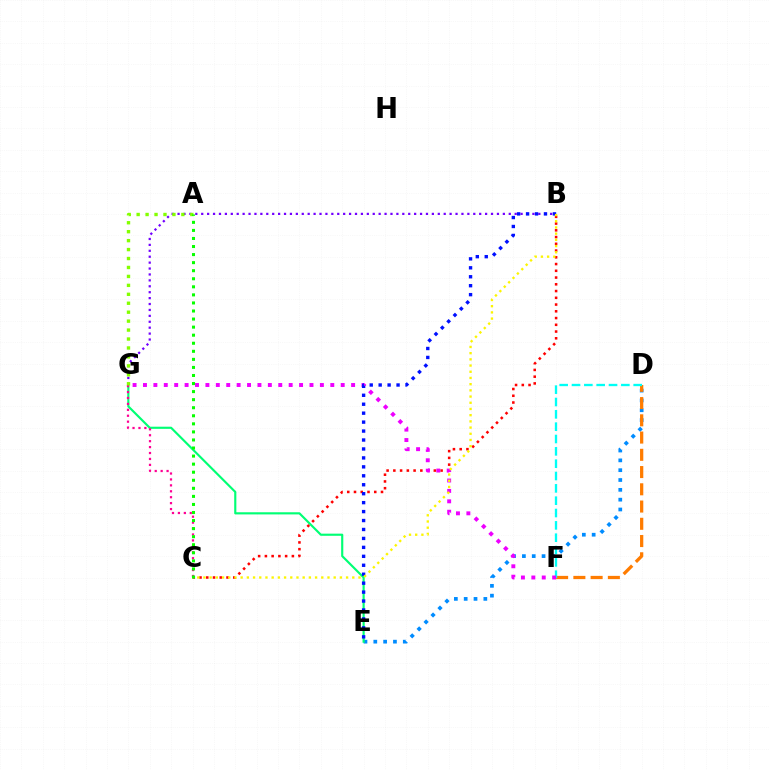{('D', 'E'): [{'color': '#008cff', 'line_style': 'dotted', 'thickness': 2.67}], ('D', 'F'): [{'color': '#ff7c00', 'line_style': 'dashed', 'thickness': 2.34}, {'color': '#00fff6', 'line_style': 'dashed', 'thickness': 1.68}], ('E', 'G'): [{'color': '#00ff74', 'line_style': 'solid', 'thickness': 1.55}], ('B', 'C'): [{'color': '#ff0000', 'line_style': 'dotted', 'thickness': 1.83}, {'color': '#fcf500', 'line_style': 'dotted', 'thickness': 1.69}], ('B', 'G'): [{'color': '#7200ff', 'line_style': 'dotted', 'thickness': 1.61}], ('C', 'G'): [{'color': '#ff0094', 'line_style': 'dotted', 'thickness': 1.61}], ('F', 'G'): [{'color': '#ee00ff', 'line_style': 'dotted', 'thickness': 2.83}], ('B', 'E'): [{'color': '#0010ff', 'line_style': 'dotted', 'thickness': 2.43}], ('A', 'G'): [{'color': '#84ff00', 'line_style': 'dotted', 'thickness': 2.43}], ('A', 'C'): [{'color': '#08ff00', 'line_style': 'dotted', 'thickness': 2.19}]}